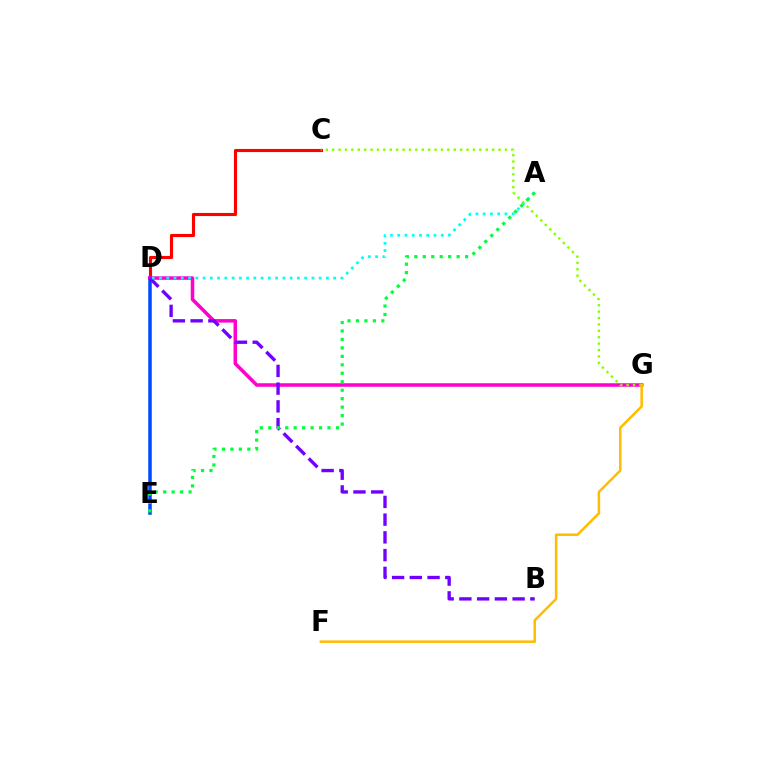{('C', 'D'): [{'color': '#ff0000', 'line_style': 'solid', 'thickness': 2.25}], ('D', 'E'): [{'color': '#004bff', 'line_style': 'solid', 'thickness': 2.54}], ('D', 'G'): [{'color': '#ff00cf', 'line_style': 'solid', 'thickness': 2.53}], ('B', 'D'): [{'color': '#7200ff', 'line_style': 'dashed', 'thickness': 2.41}], ('C', 'G'): [{'color': '#84ff00', 'line_style': 'dotted', 'thickness': 1.74}], ('A', 'D'): [{'color': '#00fff6', 'line_style': 'dotted', 'thickness': 1.97}], ('A', 'E'): [{'color': '#00ff39', 'line_style': 'dotted', 'thickness': 2.3}], ('F', 'G'): [{'color': '#ffbd00', 'line_style': 'solid', 'thickness': 1.82}]}